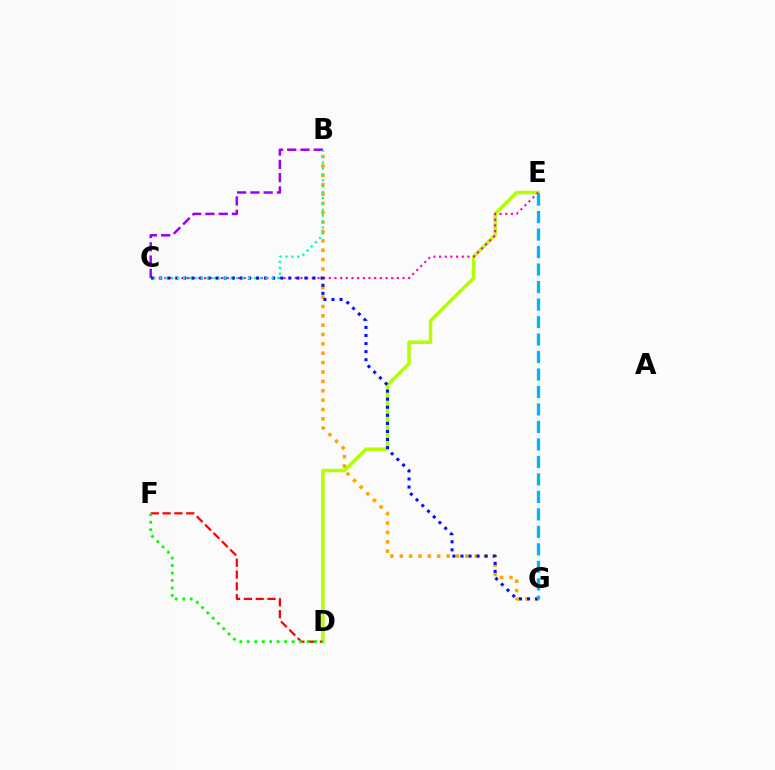{('D', 'E'): [{'color': '#b3ff00', 'line_style': 'solid', 'thickness': 2.5}], ('B', 'G'): [{'color': '#ffa500', 'line_style': 'dotted', 'thickness': 2.54}], ('C', 'E'): [{'color': '#ff00bd', 'line_style': 'dotted', 'thickness': 1.54}], ('B', 'C'): [{'color': '#9b00ff', 'line_style': 'dashed', 'thickness': 1.8}, {'color': '#00ff9d', 'line_style': 'dotted', 'thickness': 1.6}], ('C', 'G'): [{'color': '#0010ff', 'line_style': 'dotted', 'thickness': 2.19}], ('D', 'F'): [{'color': '#ff0000', 'line_style': 'dashed', 'thickness': 1.6}, {'color': '#08ff00', 'line_style': 'dotted', 'thickness': 2.03}], ('E', 'G'): [{'color': '#00b5ff', 'line_style': 'dashed', 'thickness': 2.38}]}